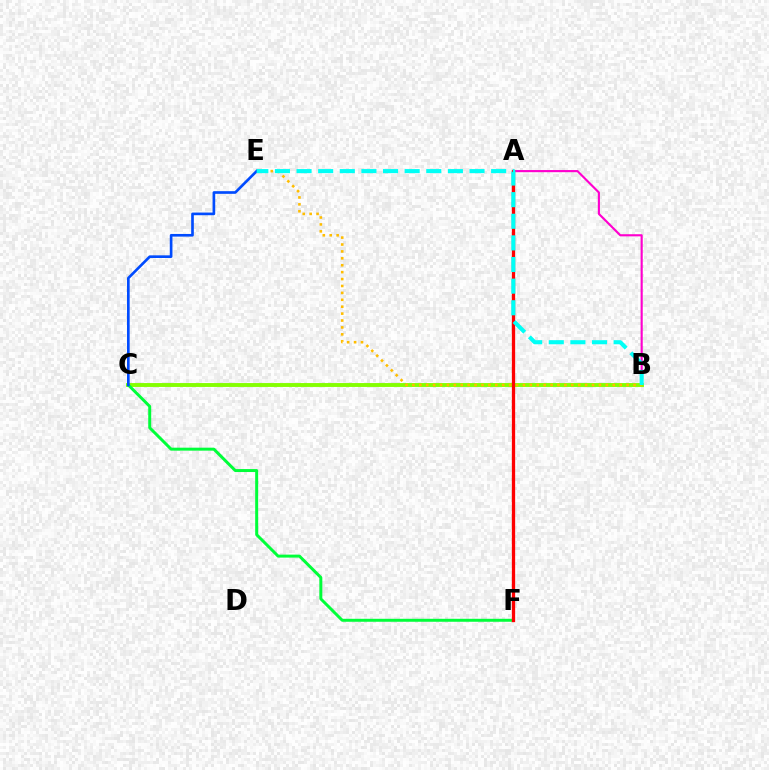{('A', 'B'): [{'color': '#ff00cf', 'line_style': 'solid', 'thickness': 1.54}], ('A', 'F'): [{'color': '#7200ff', 'line_style': 'dashed', 'thickness': 2.12}, {'color': '#ff0000', 'line_style': 'solid', 'thickness': 2.37}], ('B', 'C'): [{'color': '#84ff00', 'line_style': 'solid', 'thickness': 2.8}], ('C', 'F'): [{'color': '#00ff39', 'line_style': 'solid', 'thickness': 2.14}], ('B', 'E'): [{'color': '#ffbd00', 'line_style': 'dotted', 'thickness': 1.88}, {'color': '#00fff6', 'line_style': 'dashed', 'thickness': 2.94}], ('C', 'E'): [{'color': '#004bff', 'line_style': 'solid', 'thickness': 1.91}]}